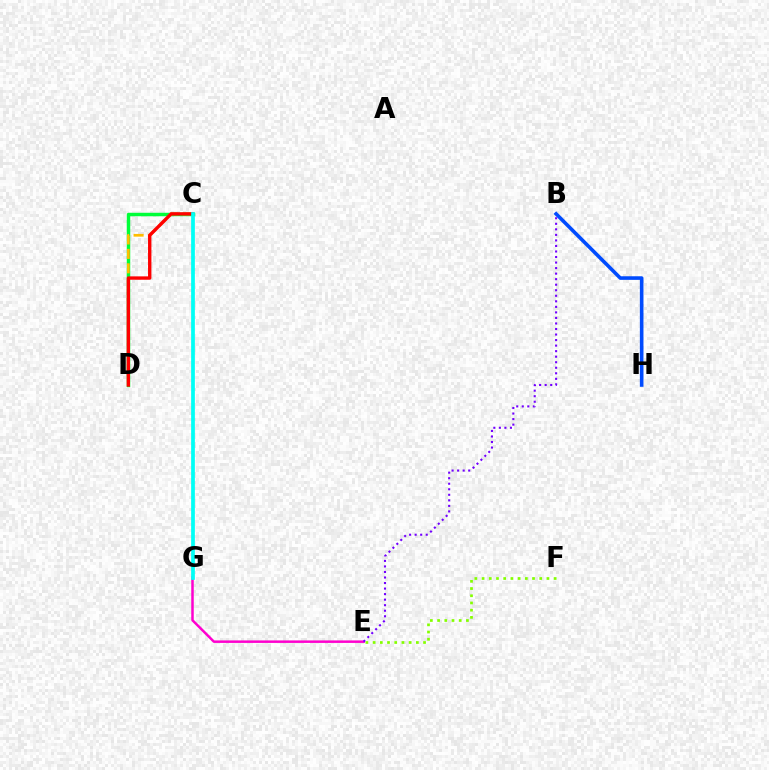{('C', 'D'): [{'color': '#00ff39', 'line_style': 'solid', 'thickness': 2.49}, {'color': '#ffbd00', 'line_style': 'dashed', 'thickness': 1.96}, {'color': '#ff0000', 'line_style': 'solid', 'thickness': 2.43}], ('E', 'G'): [{'color': '#ff00cf', 'line_style': 'solid', 'thickness': 1.8}], ('B', 'E'): [{'color': '#7200ff', 'line_style': 'dotted', 'thickness': 1.5}], ('B', 'H'): [{'color': '#004bff', 'line_style': 'solid', 'thickness': 2.59}], ('C', 'G'): [{'color': '#00fff6', 'line_style': 'solid', 'thickness': 2.68}], ('E', 'F'): [{'color': '#84ff00', 'line_style': 'dotted', 'thickness': 1.96}]}